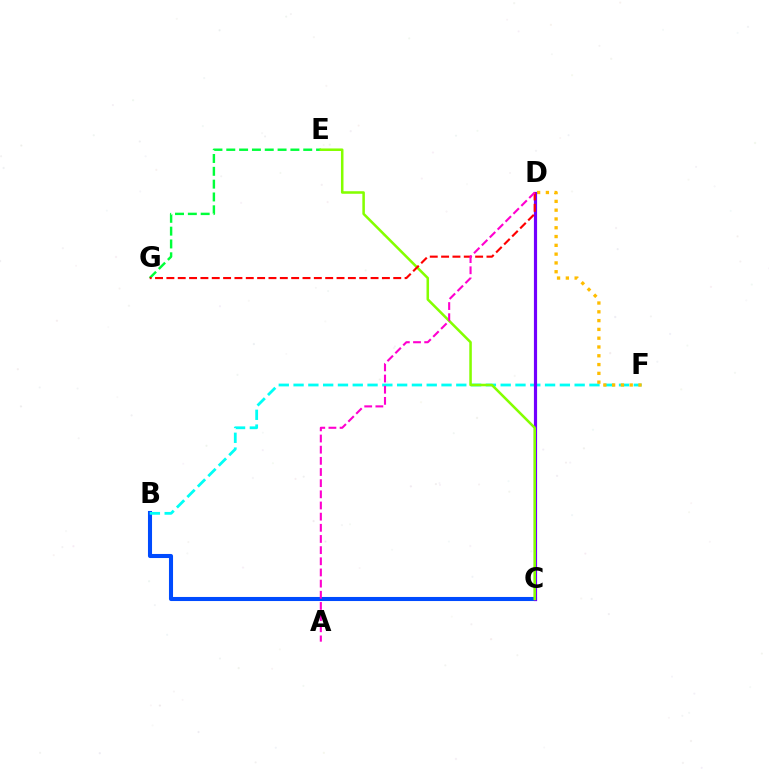{('B', 'C'): [{'color': '#004bff', 'line_style': 'solid', 'thickness': 2.93}], ('B', 'F'): [{'color': '#00fff6', 'line_style': 'dashed', 'thickness': 2.01}], ('D', 'F'): [{'color': '#ffbd00', 'line_style': 'dotted', 'thickness': 2.39}], ('E', 'G'): [{'color': '#00ff39', 'line_style': 'dashed', 'thickness': 1.74}], ('C', 'D'): [{'color': '#7200ff', 'line_style': 'solid', 'thickness': 2.28}], ('C', 'E'): [{'color': '#84ff00', 'line_style': 'solid', 'thickness': 1.83}], ('D', 'G'): [{'color': '#ff0000', 'line_style': 'dashed', 'thickness': 1.54}], ('A', 'D'): [{'color': '#ff00cf', 'line_style': 'dashed', 'thickness': 1.52}]}